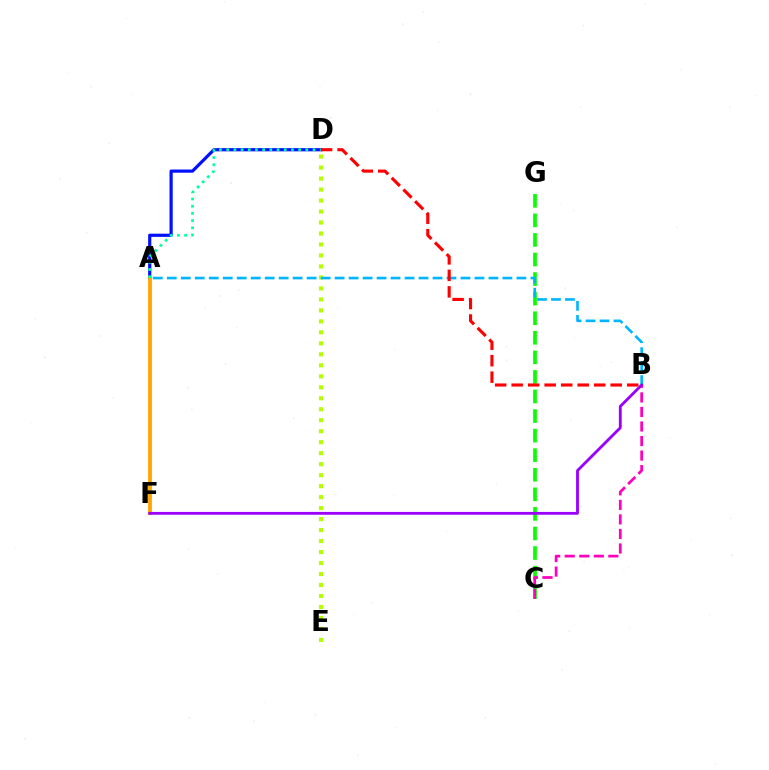{('A', 'D'): [{'color': '#0010ff', 'line_style': 'solid', 'thickness': 2.3}, {'color': '#00ff9d', 'line_style': 'dotted', 'thickness': 1.95}], ('A', 'F'): [{'color': '#ffa500', 'line_style': 'solid', 'thickness': 2.74}], ('D', 'E'): [{'color': '#b3ff00', 'line_style': 'dotted', 'thickness': 2.98}], ('C', 'G'): [{'color': '#08ff00', 'line_style': 'dashed', 'thickness': 2.66}], ('B', 'C'): [{'color': '#ff00bd', 'line_style': 'dashed', 'thickness': 1.98}], ('A', 'B'): [{'color': '#00b5ff', 'line_style': 'dashed', 'thickness': 1.9}], ('B', 'F'): [{'color': '#9b00ff', 'line_style': 'solid', 'thickness': 2.04}], ('B', 'D'): [{'color': '#ff0000', 'line_style': 'dashed', 'thickness': 2.24}]}